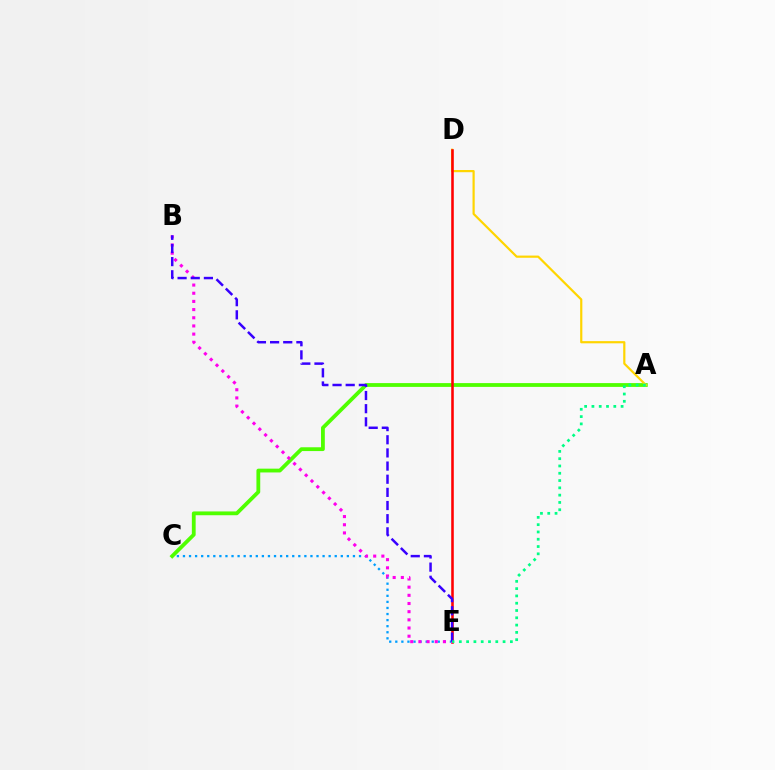{('C', 'E'): [{'color': '#009eff', 'line_style': 'dotted', 'thickness': 1.65}], ('A', 'C'): [{'color': '#4fff00', 'line_style': 'solid', 'thickness': 2.73}], ('A', 'D'): [{'color': '#ffd500', 'line_style': 'solid', 'thickness': 1.58}], ('D', 'E'): [{'color': '#ff0000', 'line_style': 'solid', 'thickness': 1.84}], ('B', 'E'): [{'color': '#ff00ed', 'line_style': 'dotted', 'thickness': 2.22}, {'color': '#3700ff', 'line_style': 'dashed', 'thickness': 1.79}], ('A', 'E'): [{'color': '#00ff86', 'line_style': 'dotted', 'thickness': 1.98}]}